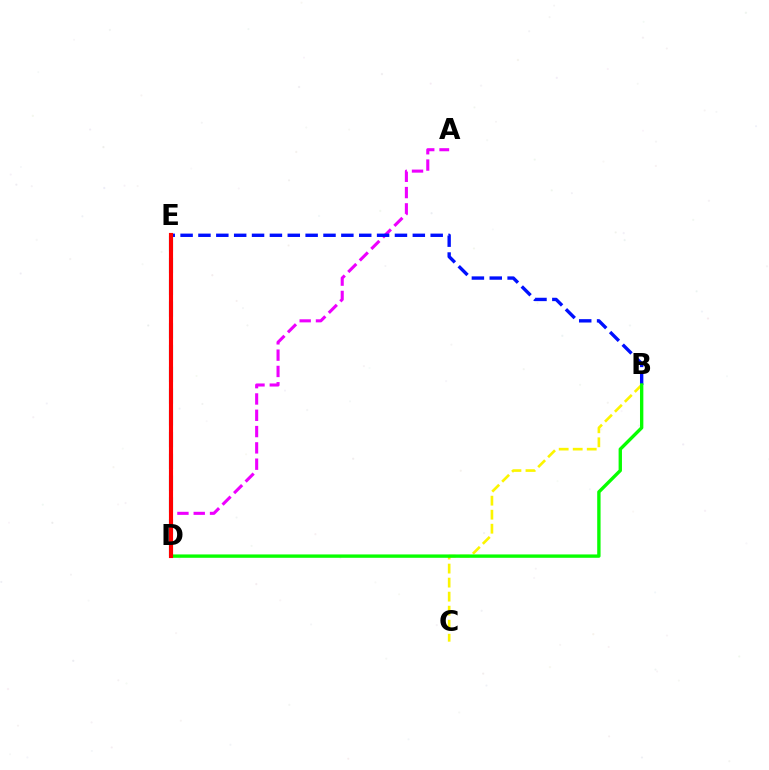{('A', 'D'): [{'color': '#ee00ff', 'line_style': 'dashed', 'thickness': 2.21}], ('D', 'E'): [{'color': '#00fff6', 'line_style': 'dashed', 'thickness': 2.96}, {'color': '#ff0000', 'line_style': 'solid', 'thickness': 2.97}], ('B', 'E'): [{'color': '#0010ff', 'line_style': 'dashed', 'thickness': 2.43}], ('B', 'C'): [{'color': '#fcf500', 'line_style': 'dashed', 'thickness': 1.91}], ('B', 'D'): [{'color': '#08ff00', 'line_style': 'solid', 'thickness': 2.42}]}